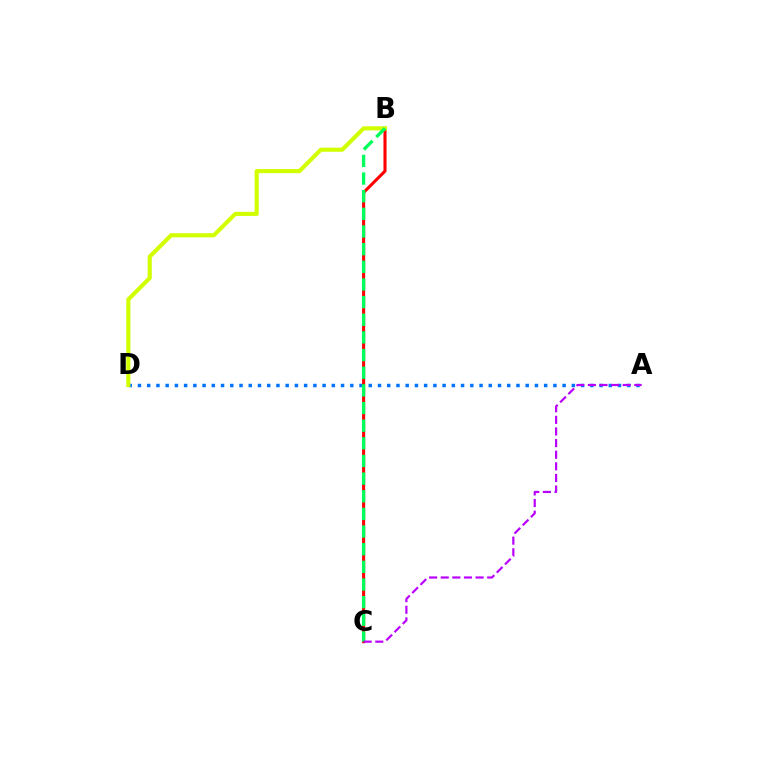{('A', 'D'): [{'color': '#0074ff', 'line_style': 'dotted', 'thickness': 2.51}], ('B', 'C'): [{'color': '#ff0000', 'line_style': 'solid', 'thickness': 2.21}, {'color': '#00ff5c', 'line_style': 'dashed', 'thickness': 2.4}], ('B', 'D'): [{'color': '#d1ff00', 'line_style': 'solid', 'thickness': 2.96}], ('A', 'C'): [{'color': '#b900ff', 'line_style': 'dashed', 'thickness': 1.58}]}